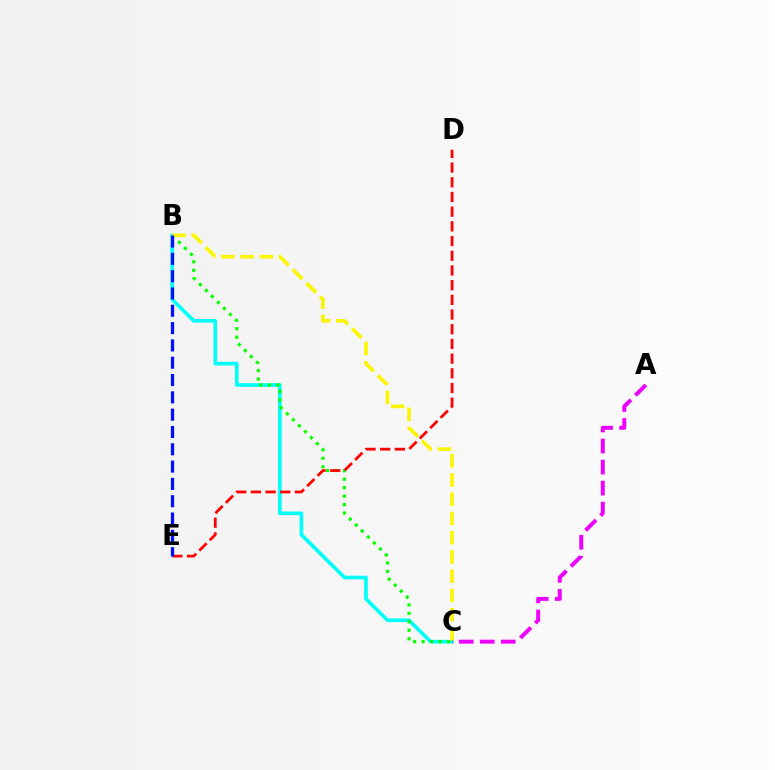{('B', 'C'): [{'color': '#00fff6', 'line_style': 'solid', 'thickness': 2.62}, {'color': '#08ff00', 'line_style': 'dotted', 'thickness': 2.3}, {'color': '#fcf500', 'line_style': 'dashed', 'thickness': 2.61}], ('D', 'E'): [{'color': '#ff0000', 'line_style': 'dashed', 'thickness': 2.0}], ('B', 'E'): [{'color': '#0010ff', 'line_style': 'dashed', 'thickness': 2.35}], ('A', 'C'): [{'color': '#ee00ff', 'line_style': 'dashed', 'thickness': 2.86}]}